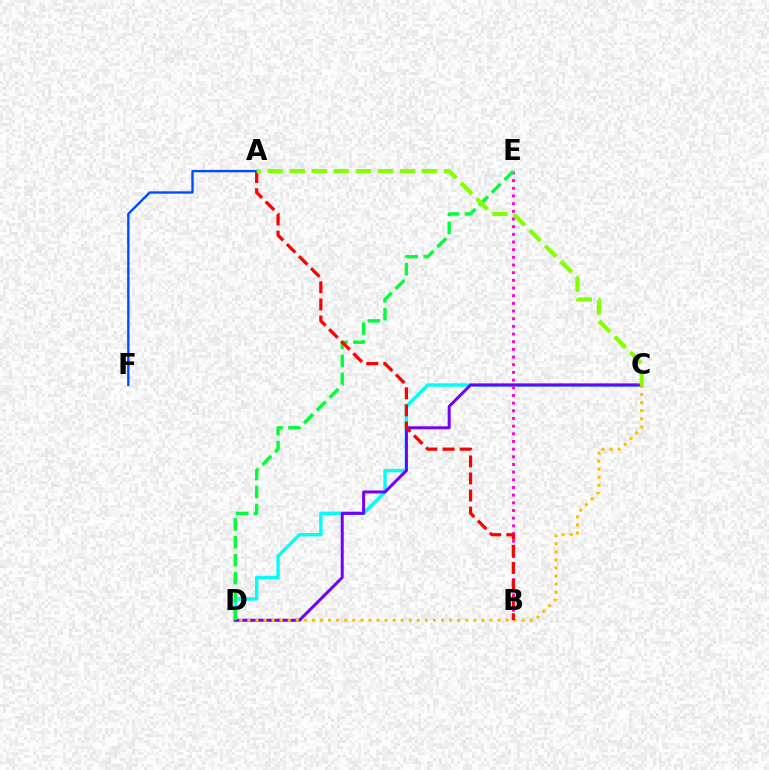{('C', 'D'): [{'color': '#00fff6', 'line_style': 'solid', 'thickness': 2.45}, {'color': '#7200ff', 'line_style': 'solid', 'thickness': 2.16}, {'color': '#ffbd00', 'line_style': 'dotted', 'thickness': 2.19}], ('B', 'E'): [{'color': '#ff00cf', 'line_style': 'dotted', 'thickness': 2.08}], ('D', 'E'): [{'color': '#00ff39', 'line_style': 'dashed', 'thickness': 2.43}], ('A', 'B'): [{'color': '#ff0000', 'line_style': 'dashed', 'thickness': 2.32}], ('A', 'F'): [{'color': '#004bff', 'line_style': 'solid', 'thickness': 1.7}], ('A', 'C'): [{'color': '#84ff00', 'line_style': 'dashed', 'thickness': 2.99}]}